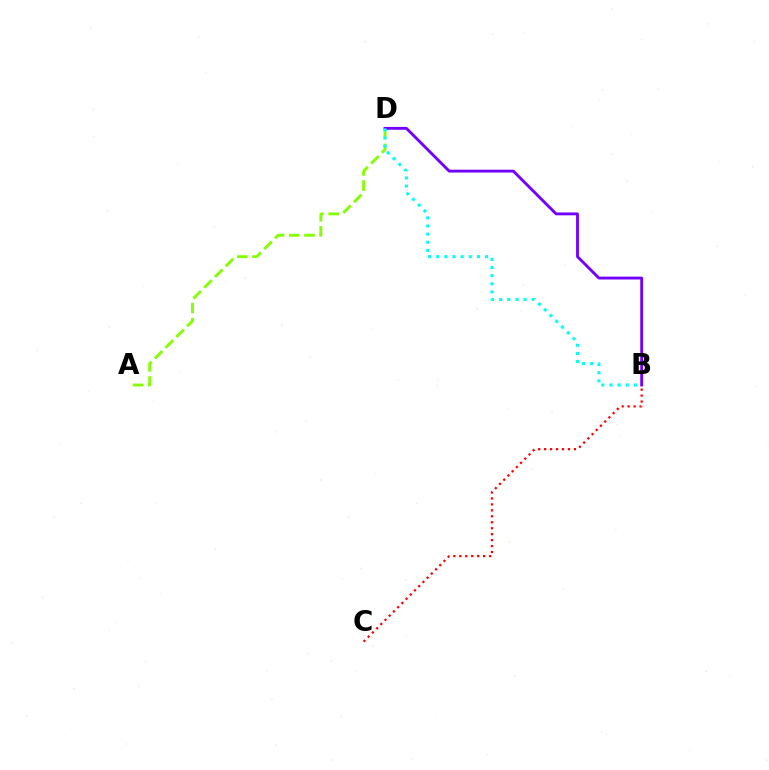{('A', 'D'): [{'color': '#84ff00', 'line_style': 'dashed', 'thickness': 2.07}], ('B', 'C'): [{'color': '#ff0000', 'line_style': 'dotted', 'thickness': 1.62}], ('B', 'D'): [{'color': '#7200ff', 'line_style': 'solid', 'thickness': 2.06}, {'color': '#00fff6', 'line_style': 'dotted', 'thickness': 2.21}]}